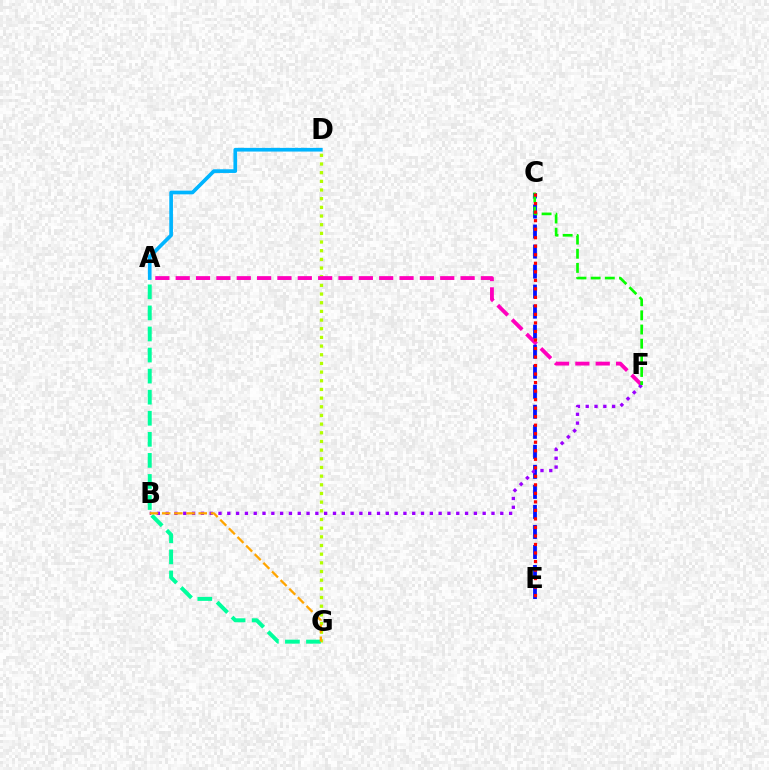{('A', 'D'): [{'color': '#00b5ff', 'line_style': 'solid', 'thickness': 2.65}], ('D', 'G'): [{'color': '#b3ff00', 'line_style': 'dotted', 'thickness': 2.36}], ('A', 'F'): [{'color': '#ff00bd', 'line_style': 'dashed', 'thickness': 2.76}], ('C', 'E'): [{'color': '#0010ff', 'line_style': 'dashed', 'thickness': 2.72}, {'color': '#ff0000', 'line_style': 'dotted', 'thickness': 2.32}], ('B', 'F'): [{'color': '#9b00ff', 'line_style': 'dotted', 'thickness': 2.39}], ('C', 'F'): [{'color': '#08ff00', 'line_style': 'dashed', 'thickness': 1.92}], ('A', 'G'): [{'color': '#00ff9d', 'line_style': 'dashed', 'thickness': 2.86}], ('B', 'G'): [{'color': '#ffa500', 'line_style': 'dashed', 'thickness': 1.66}]}